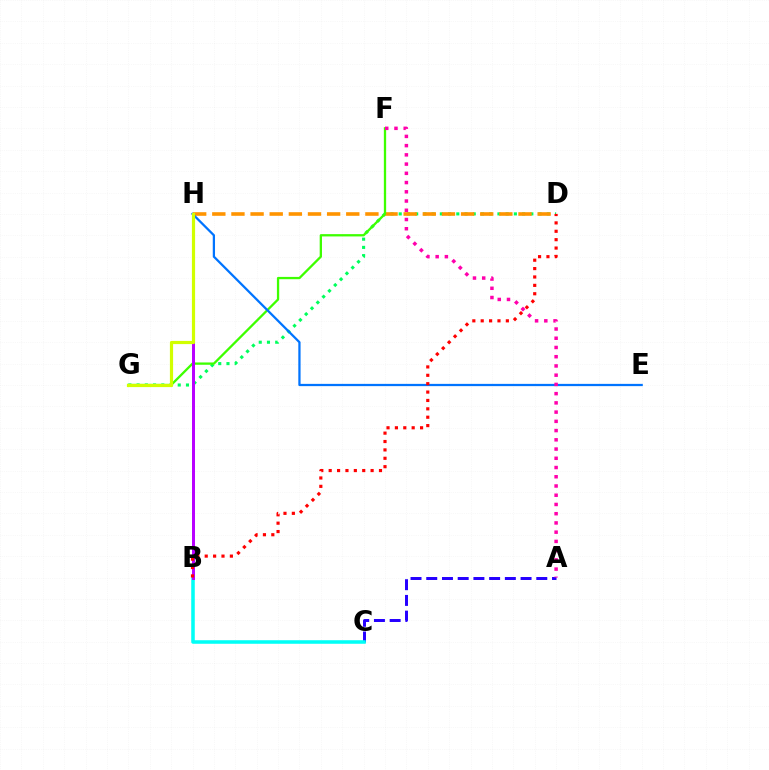{('D', 'G'): [{'color': '#00ff5c', 'line_style': 'dotted', 'thickness': 2.24}], ('A', 'C'): [{'color': '#2500ff', 'line_style': 'dashed', 'thickness': 2.14}], ('B', 'C'): [{'color': '#00fff6', 'line_style': 'solid', 'thickness': 2.55}], ('D', 'H'): [{'color': '#ff9400', 'line_style': 'dashed', 'thickness': 2.6}], ('F', 'G'): [{'color': '#3dff00', 'line_style': 'solid', 'thickness': 1.66}], ('B', 'H'): [{'color': '#b900ff', 'line_style': 'solid', 'thickness': 2.15}], ('E', 'H'): [{'color': '#0074ff', 'line_style': 'solid', 'thickness': 1.62}], ('G', 'H'): [{'color': '#d1ff00', 'line_style': 'solid', 'thickness': 2.3}], ('B', 'D'): [{'color': '#ff0000', 'line_style': 'dotted', 'thickness': 2.28}], ('A', 'F'): [{'color': '#ff00ac', 'line_style': 'dotted', 'thickness': 2.51}]}